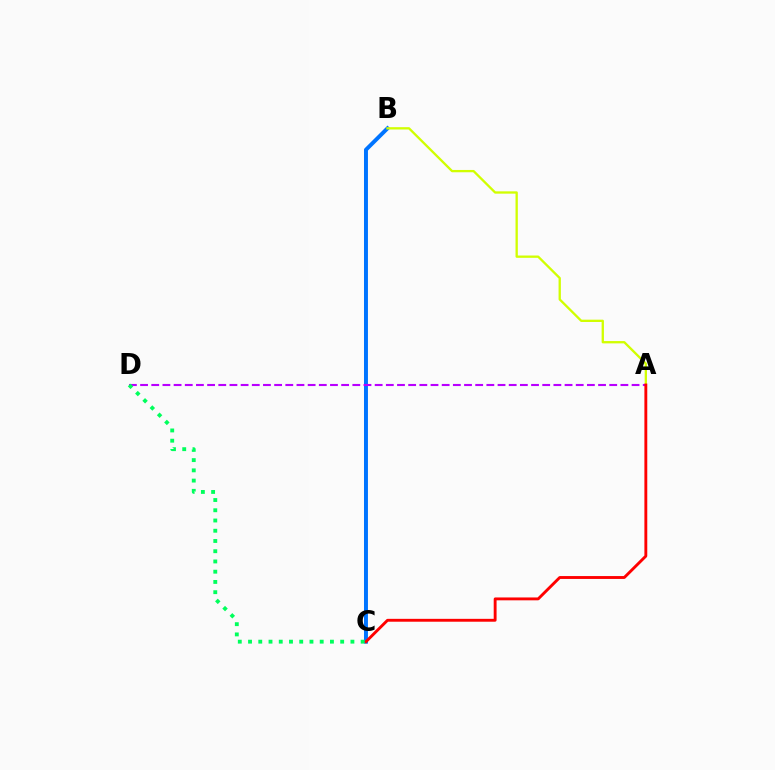{('B', 'C'): [{'color': '#0074ff', 'line_style': 'solid', 'thickness': 2.84}], ('A', 'B'): [{'color': '#d1ff00', 'line_style': 'solid', 'thickness': 1.66}], ('A', 'D'): [{'color': '#b900ff', 'line_style': 'dashed', 'thickness': 1.52}], ('A', 'C'): [{'color': '#ff0000', 'line_style': 'solid', 'thickness': 2.07}], ('C', 'D'): [{'color': '#00ff5c', 'line_style': 'dotted', 'thickness': 2.78}]}